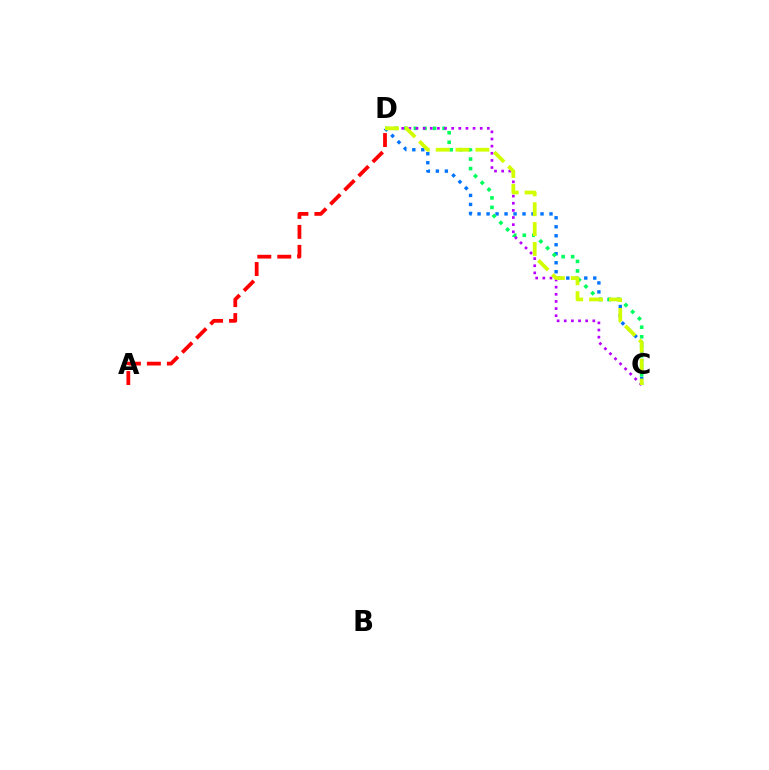{('C', 'D'): [{'color': '#0074ff', 'line_style': 'dotted', 'thickness': 2.44}, {'color': '#00ff5c', 'line_style': 'dotted', 'thickness': 2.59}, {'color': '#b900ff', 'line_style': 'dotted', 'thickness': 1.94}, {'color': '#d1ff00', 'line_style': 'dashed', 'thickness': 2.7}], ('A', 'D'): [{'color': '#ff0000', 'line_style': 'dashed', 'thickness': 2.71}]}